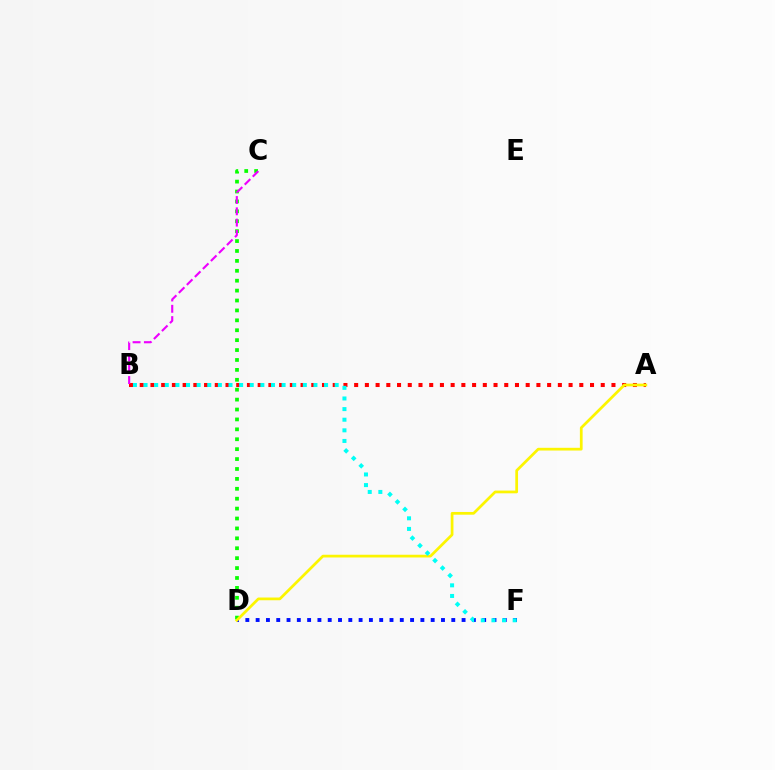{('C', 'D'): [{'color': '#08ff00', 'line_style': 'dotted', 'thickness': 2.69}], ('D', 'F'): [{'color': '#0010ff', 'line_style': 'dotted', 'thickness': 2.8}], ('A', 'B'): [{'color': '#ff0000', 'line_style': 'dotted', 'thickness': 2.91}], ('B', 'C'): [{'color': '#ee00ff', 'line_style': 'dashed', 'thickness': 1.54}], ('A', 'D'): [{'color': '#fcf500', 'line_style': 'solid', 'thickness': 1.97}], ('B', 'F'): [{'color': '#00fff6', 'line_style': 'dotted', 'thickness': 2.89}]}